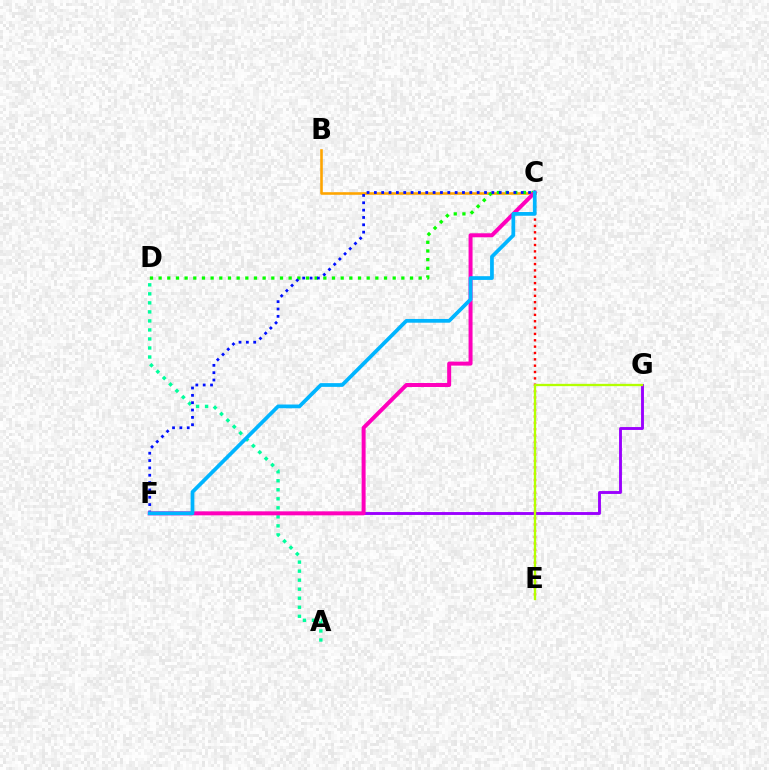{('A', 'D'): [{'color': '#00ff9d', 'line_style': 'dotted', 'thickness': 2.45}], ('B', 'C'): [{'color': '#ffa500', 'line_style': 'solid', 'thickness': 1.86}], ('C', 'D'): [{'color': '#08ff00', 'line_style': 'dotted', 'thickness': 2.36}], ('F', 'G'): [{'color': '#9b00ff', 'line_style': 'solid', 'thickness': 2.08}], ('C', 'E'): [{'color': '#ff0000', 'line_style': 'dotted', 'thickness': 1.73}], ('C', 'F'): [{'color': '#0010ff', 'line_style': 'dotted', 'thickness': 1.99}, {'color': '#ff00bd', 'line_style': 'solid', 'thickness': 2.87}, {'color': '#00b5ff', 'line_style': 'solid', 'thickness': 2.69}], ('E', 'G'): [{'color': '#b3ff00', 'line_style': 'solid', 'thickness': 1.67}]}